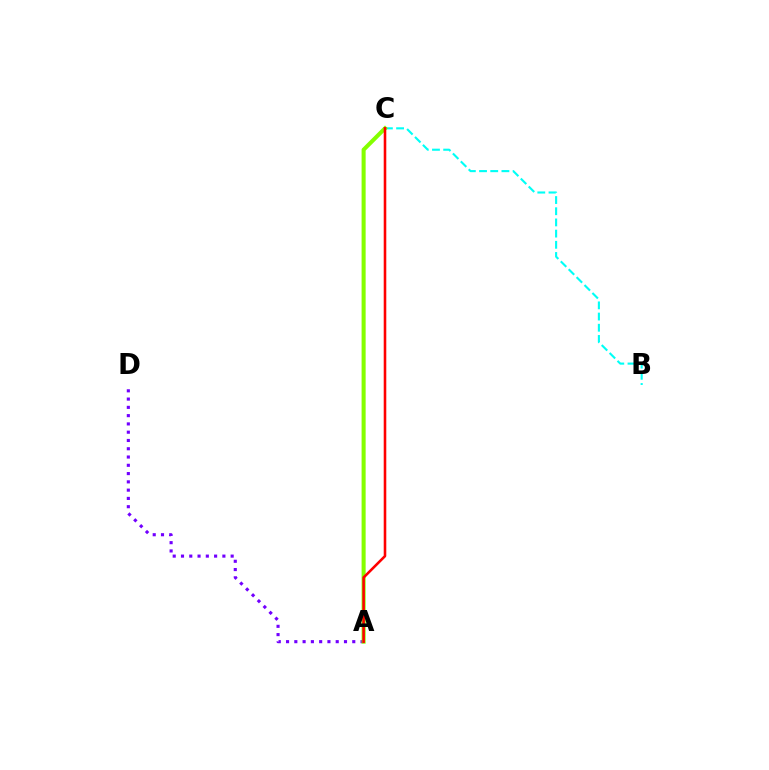{('B', 'C'): [{'color': '#00fff6', 'line_style': 'dashed', 'thickness': 1.52}], ('A', 'D'): [{'color': '#7200ff', 'line_style': 'dotted', 'thickness': 2.25}], ('A', 'C'): [{'color': '#84ff00', 'line_style': 'solid', 'thickness': 2.91}, {'color': '#ff0000', 'line_style': 'solid', 'thickness': 1.85}]}